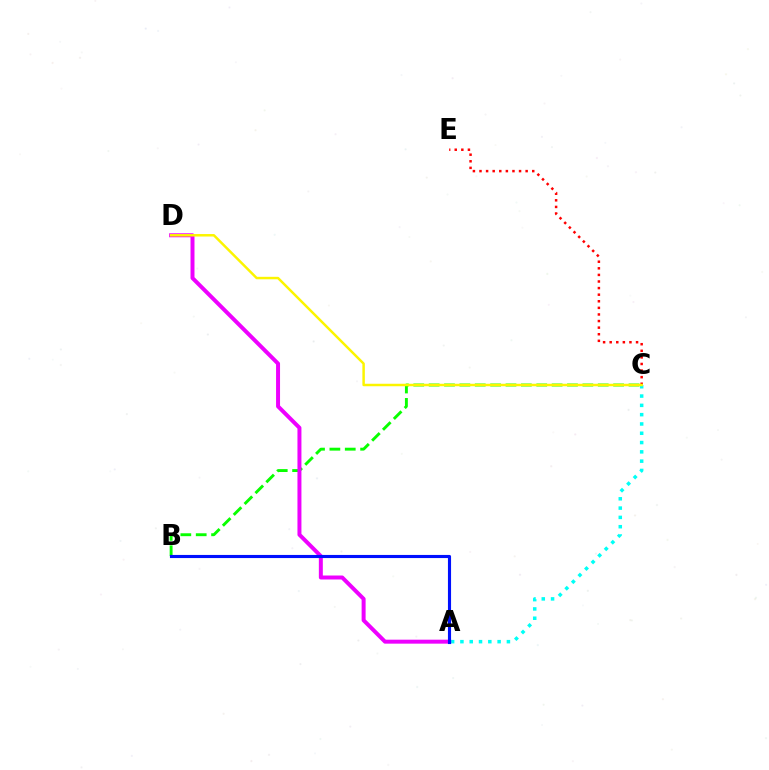{('A', 'C'): [{'color': '#00fff6', 'line_style': 'dotted', 'thickness': 2.53}], ('B', 'C'): [{'color': '#08ff00', 'line_style': 'dashed', 'thickness': 2.09}], ('A', 'D'): [{'color': '#ee00ff', 'line_style': 'solid', 'thickness': 2.86}], ('C', 'E'): [{'color': '#ff0000', 'line_style': 'dotted', 'thickness': 1.79}], ('A', 'B'): [{'color': '#0010ff', 'line_style': 'solid', 'thickness': 2.24}], ('C', 'D'): [{'color': '#fcf500', 'line_style': 'solid', 'thickness': 1.78}]}